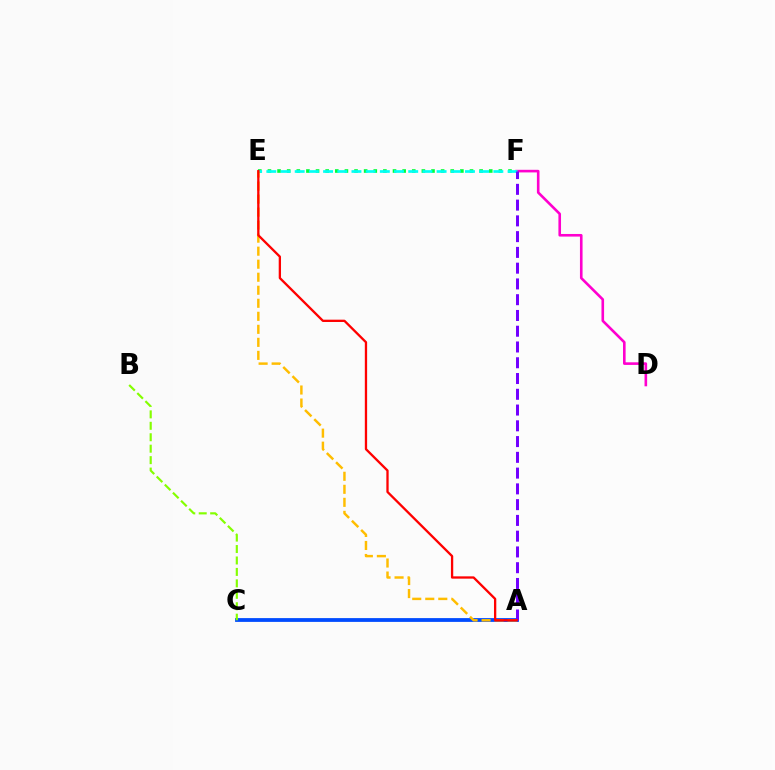{('E', 'F'): [{'color': '#00ff39', 'line_style': 'dotted', 'thickness': 2.61}, {'color': '#00fff6', 'line_style': 'dashed', 'thickness': 1.93}], ('D', 'F'): [{'color': '#ff00cf', 'line_style': 'solid', 'thickness': 1.88}], ('A', 'C'): [{'color': '#004bff', 'line_style': 'solid', 'thickness': 2.73}], ('A', 'F'): [{'color': '#7200ff', 'line_style': 'dashed', 'thickness': 2.14}], ('B', 'C'): [{'color': '#84ff00', 'line_style': 'dashed', 'thickness': 1.55}], ('A', 'E'): [{'color': '#ffbd00', 'line_style': 'dashed', 'thickness': 1.77}, {'color': '#ff0000', 'line_style': 'solid', 'thickness': 1.66}]}